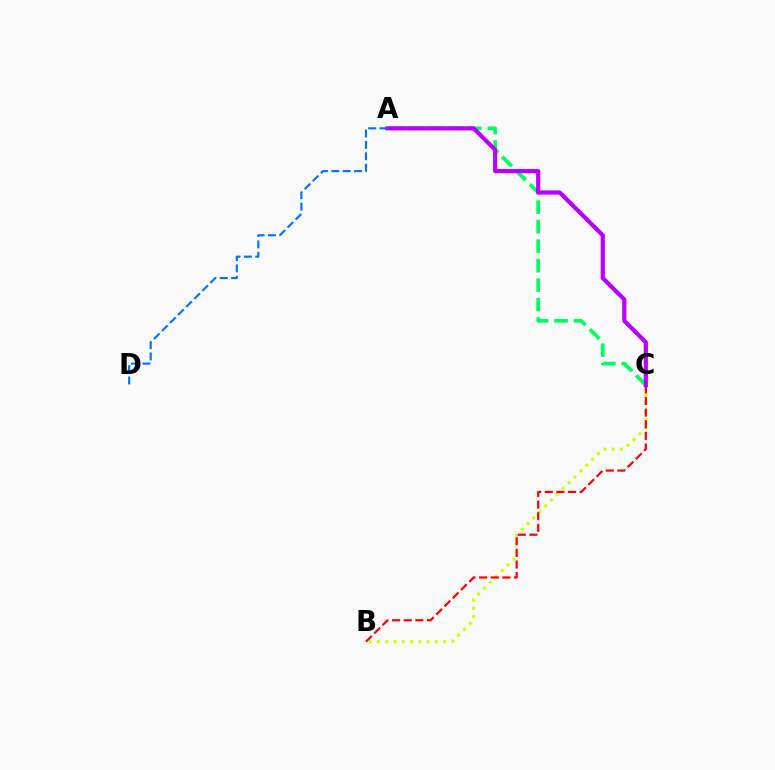{('B', 'C'): [{'color': '#d1ff00', 'line_style': 'dotted', 'thickness': 2.25}, {'color': '#ff0000', 'line_style': 'dashed', 'thickness': 1.58}], ('A', 'C'): [{'color': '#00ff5c', 'line_style': 'dashed', 'thickness': 2.65}, {'color': '#b900ff', 'line_style': 'solid', 'thickness': 3.0}], ('A', 'D'): [{'color': '#0074ff', 'line_style': 'dashed', 'thickness': 1.55}]}